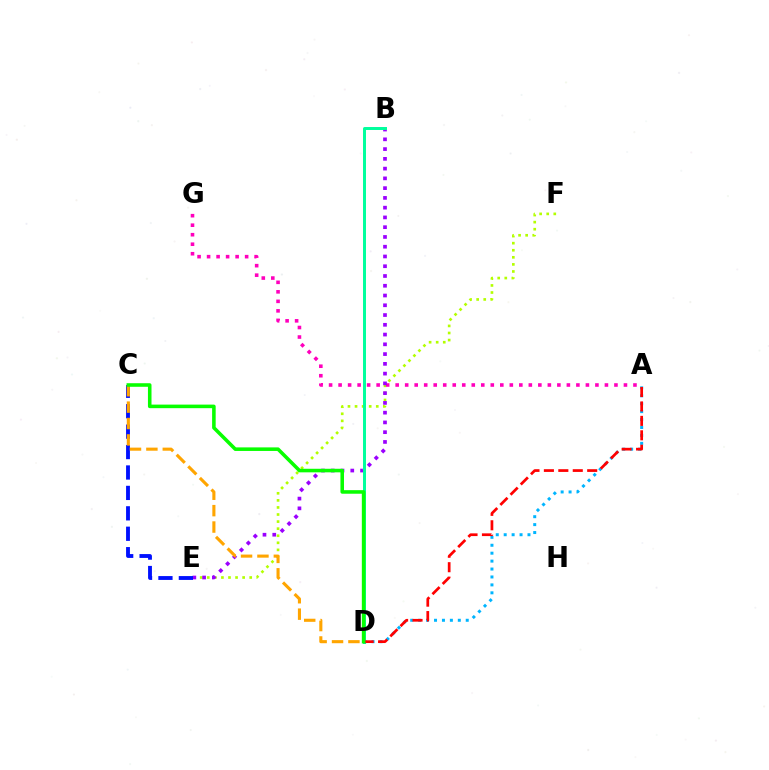{('E', 'F'): [{'color': '#b3ff00', 'line_style': 'dotted', 'thickness': 1.92}], ('A', 'G'): [{'color': '#ff00bd', 'line_style': 'dotted', 'thickness': 2.58}], ('B', 'E'): [{'color': '#9b00ff', 'line_style': 'dotted', 'thickness': 2.65}], ('C', 'E'): [{'color': '#0010ff', 'line_style': 'dashed', 'thickness': 2.77}], ('C', 'D'): [{'color': '#ffa500', 'line_style': 'dashed', 'thickness': 2.23}, {'color': '#08ff00', 'line_style': 'solid', 'thickness': 2.57}], ('B', 'D'): [{'color': '#00ff9d', 'line_style': 'solid', 'thickness': 2.14}], ('A', 'D'): [{'color': '#00b5ff', 'line_style': 'dotted', 'thickness': 2.15}, {'color': '#ff0000', 'line_style': 'dashed', 'thickness': 1.96}]}